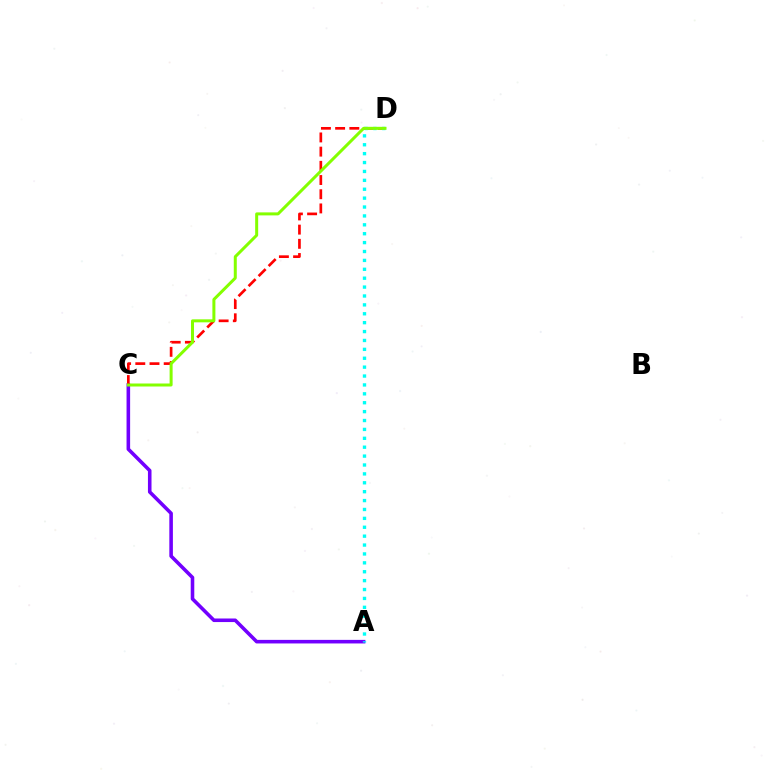{('A', 'C'): [{'color': '#7200ff', 'line_style': 'solid', 'thickness': 2.57}], ('C', 'D'): [{'color': '#ff0000', 'line_style': 'dashed', 'thickness': 1.93}, {'color': '#84ff00', 'line_style': 'solid', 'thickness': 2.16}], ('A', 'D'): [{'color': '#00fff6', 'line_style': 'dotted', 'thickness': 2.42}]}